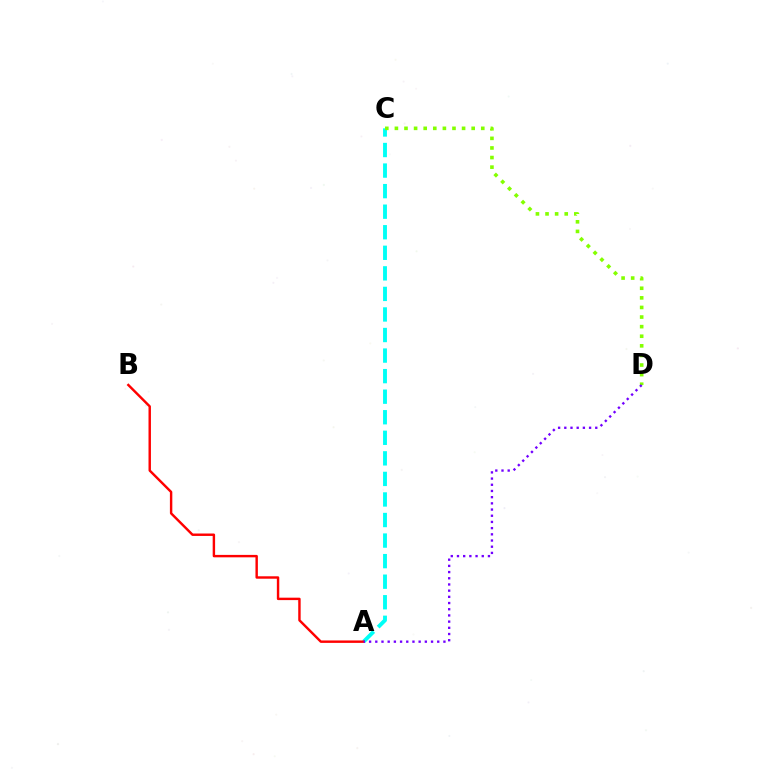{('A', 'C'): [{'color': '#00fff6', 'line_style': 'dashed', 'thickness': 2.79}], ('C', 'D'): [{'color': '#84ff00', 'line_style': 'dotted', 'thickness': 2.61}], ('A', 'B'): [{'color': '#ff0000', 'line_style': 'solid', 'thickness': 1.75}], ('A', 'D'): [{'color': '#7200ff', 'line_style': 'dotted', 'thickness': 1.68}]}